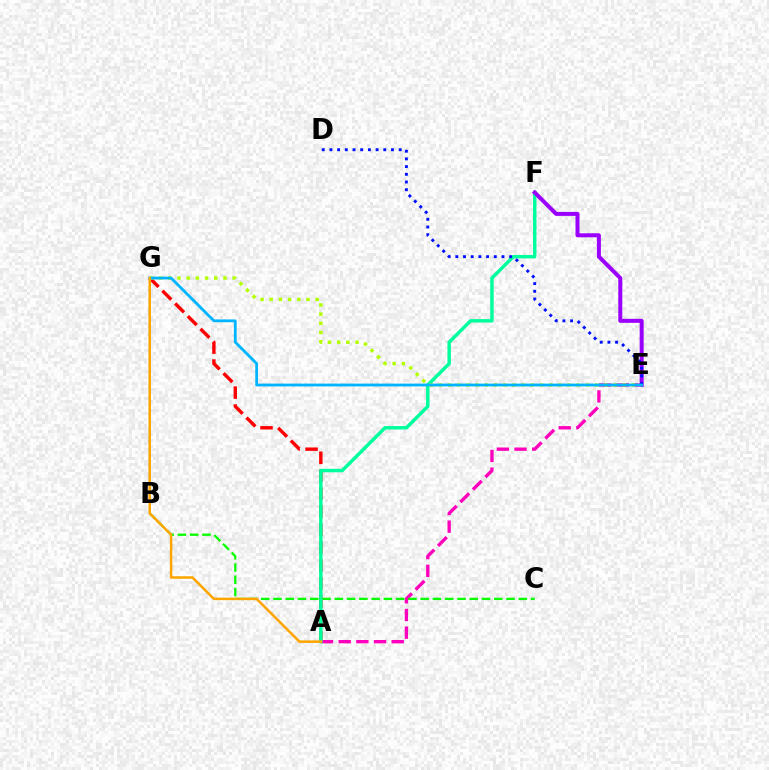{('A', 'G'): [{'color': '#ff0000', 'line_style': 'dashed', 'thickness': 2.44}, {'color': '#ffa500', 'line_style': 'solid', 'thickness': 1.82}], ('A', 'E'): [{'color': '#ff00bd', 'line_style': 'dashed', 'thickness': 2.4}], ('B', 'C'): [{'color': '#08ff00', 'line_style': 'dashed', 'thickness': 1.67}], ('A', 'F'): [{'color': '#00ff9d', 'line_style': 'solid', 'thickness': 2.48}], ('E', 'F'): [{'color': '#9b00ff', 'line_style': 'solid', 'thickness': 2.89}], ('E', 'G'): [{'color': '#b3ff00', 'line_style': 'dotted', 'thickness': 2.5}, {'color': '#00b5ff', 'line_style': 'solid', 'thickness': 2.02}], ('D', 'E'): [{'color': '#0010ff', 'line_style': 'dotted', 'thickness': 2.09}]}